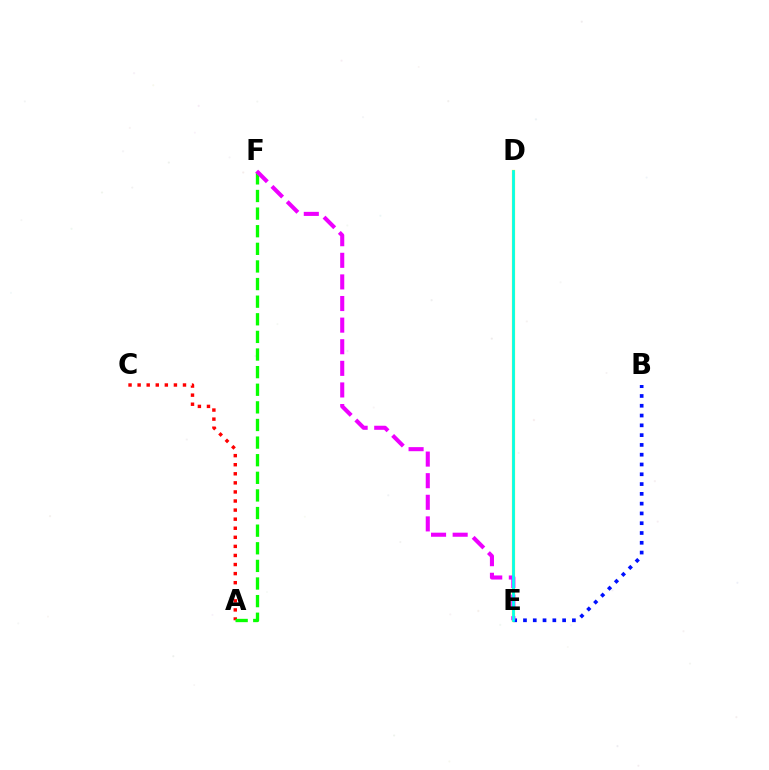{('A', 'C'): [{'color': '#ff0000', 'line_style': 'dotted', 'thickness': 2.47}], ('D', 'E'): [{'color': '#fcf500', 'line_style': 'solid', 'thickness': 2.31}, {'color': '#00fff6', 'line_style': 'solid', 'thickness': 1.95}], ('A', 'F'): [{'color': '#08ff00', 'line_style': 'dashed', 'thickness': 2.39}], ('B', 'E'): [{'color': '#0010ff', 'line_style': 'dotted', 'thickness': 2.66}], ('E', 'F'): [{'color': '#ee00ff', 'line_style': 'dashed', 'thickness': 2.94}]}